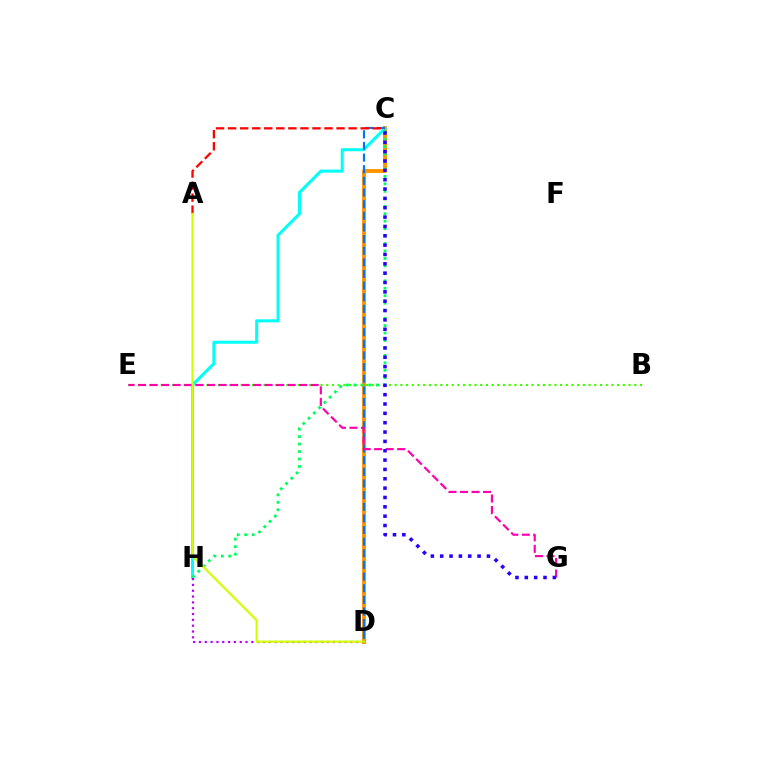{('B', 'E'): [{'color': '#3dff00', 'line_style': 'dotted', 'thickness': 1.55}], ('C', 'D'): [{'color': '#ff9400', 'line_style': 'solid', 'thickness': 2.81}, {'color': '#0074ff', 'line_style': 'dashed', 'thickness': 1.58}], ('C', 'H'): [{'color': '#00fff6', 'line_style': 'solid', 'thickness': 2.19}, {'color': '#00ff5c', 'line_style': 'dotted', 'thickness': 2.03}], ('A', 'C'): [{'color': '#ff0000', 'line_style': 'dashed', 'thickness': 1.64}], ('E', 'G'): [{'color': '#ff00ac', 'line_style': 'dashed', 'thickness': 1.56}], ('C', 'G'): [{'color': '#2500ff', 'line_style': 'dotted', 'thickness': 2.54}], ('D', 'H'): [{'color': '#b900ff', 'line_style': 'dotted', 'thickness': 1.58}], ('A', 'D'): [{'color': '#d1ff00', 'line_style': 'solid', 'thickness': 1.57}]}